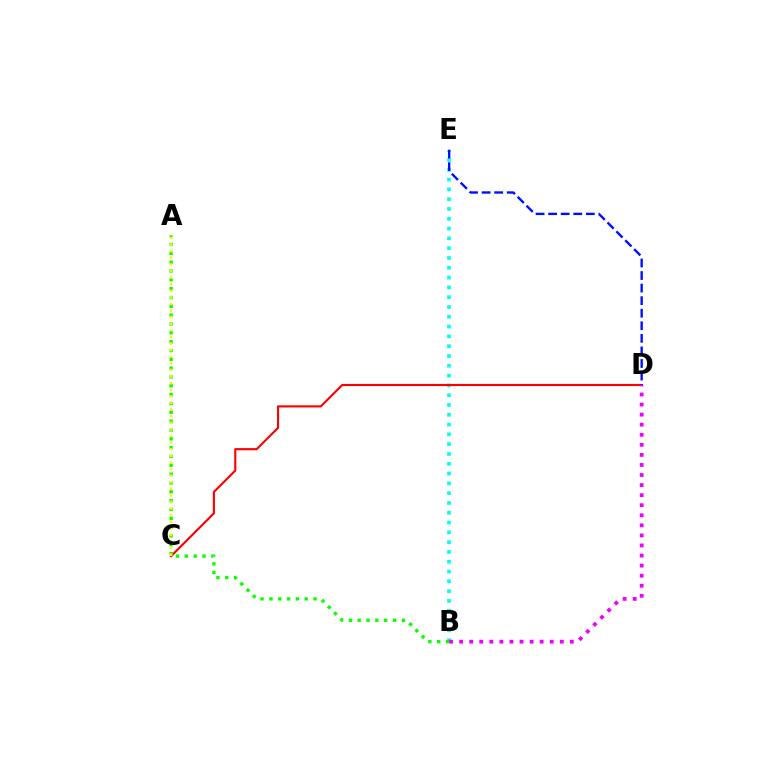{('B', 'E'): [{'color': '#00fff6', 'line_style': 'dotted', 'thickness': 2.66}], ('C', 'D'): [{'color': '#ff0000', 'line_style': 'solid', 'thickness': 1.53}], ('A', 'B'): [{'color': '#08ff00', 'line_style': 'dotted', 'thickness': 2.4}], ('D', 'E'): [{'color': '#0010ff', 'line_style': 'dashed', 'thickness': 1.71}], ('B', 'D'): [{'color': '#ee00ff', 'line_style': 'dotted', 'thickness': 2.73}], ('A', 'C'): [{'color': '#fcf500', 'line_style': 'dotted', 'thickness': 1.79}]}